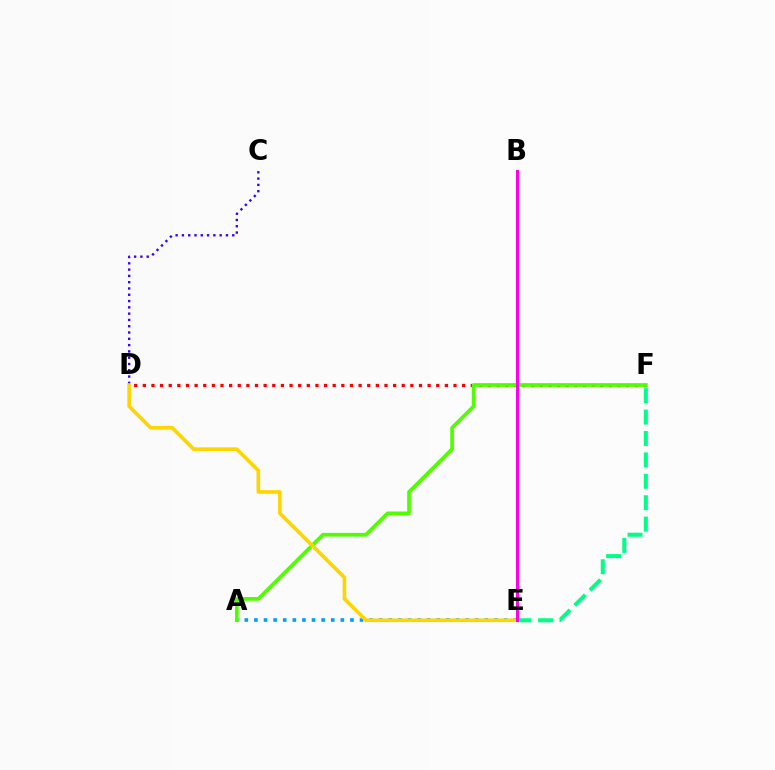{('A', 'E'): [{'color': '#009eff', 'line_style': 'dotted', 'thickness': 2.61}], ('E', 'F'): [{'color': '#00ff86', 'line_style': 'dashed', 'thickness': 2.91}], ('C', 'D'): [{'color': '#3700ff', 'line_style': 'dotted', 'thickness': 1.71}], ('D', 'F'): [{'color': '#ff0000', 'line_style': 'dotted', 'thickness': 2.34}], ('A', 'F'): [{'color': '#4fff00', 'line_style': 'solid', 'thickness': 2.66}], ('D', 'E'): [{'color': '#ffd500', 'line_style': 'solid', 'thickness': 2.61}], ('B', 'E'): [{'color': '#ff00ed', 'line_style': 'solid', 'thickness': 2.17}]}